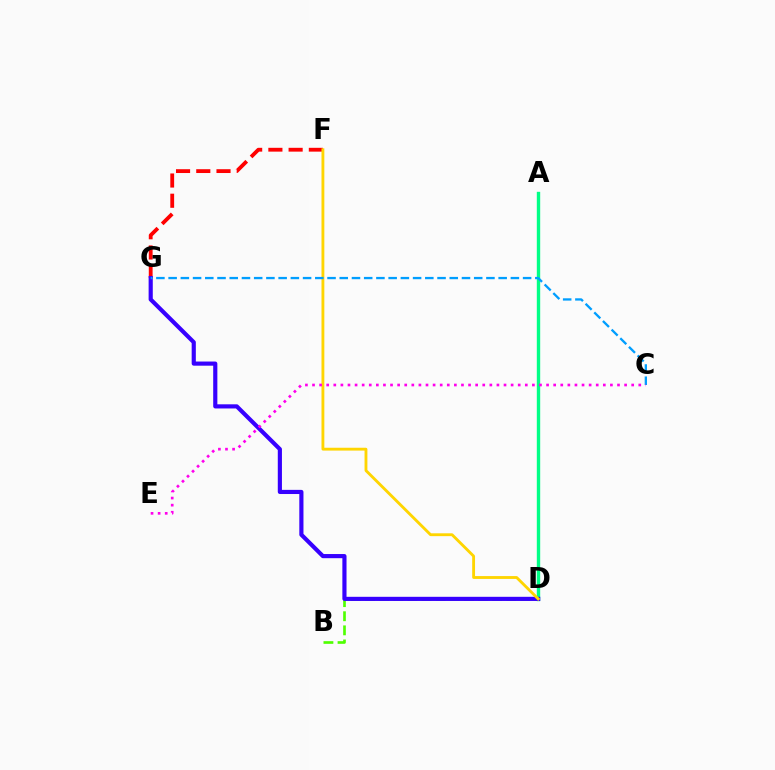{('A', 'D'): [{'color': '#00ff86', 'line_style': 'solid', 'thickness': 2.43}], ('B', 'D'): [{'color': '#4fff00', 'line_style': 'dashed', 'thickness': 1.92}], ('F', 'G'): [{'color': '#ff0000', 'line_style': 'dashed', 'thickness': 2.75}], ('D', 'G'): [{'color': '#3700ff', 'line_style': 'solid', 'thickness': 2.99}], ('D', 'F'): [{'color': '#ffd500', 'line_style': 'solid', 'thickness': 2.05}], ('C', 'G'): [{'color': '#009eff', 'line_style': 'dashed', 'thickness': 1.66}], ('C', 'E'): [{'color': '#ff00ed', 'line_style': 'dotted', 'thickness': 1.93}]}